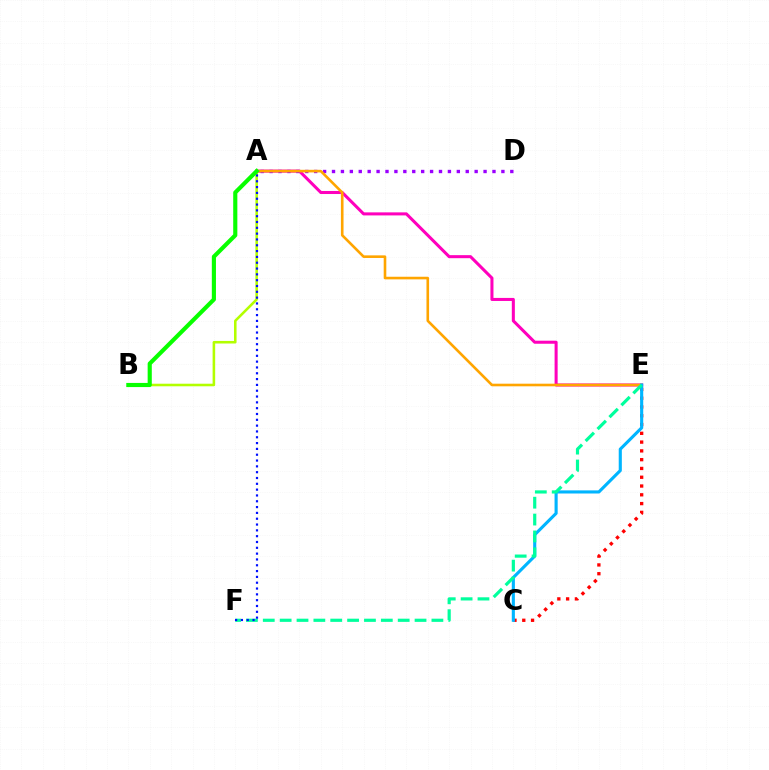{('C', 'E'): [{'color': '#ff0000', 'line_style': 'dotted', 'thickness': 2.39}, {'color': '#00b5ff', 'line_style': 'solid', 'thickness': 2.24}], ('A', 'E'): [{'color': '#ff00bd', 'line_style': 'solid', 'thickness': 2.19}, {'color': '#ffa500', 'line_style': 'solid', 'thickness': 1.88}], ('A', 'B'): [{'color': '#b3ff00', 'line_style': 'solid', 'thickness': 1.85}, {'color': '#08ff00', 'line_style': 'solid', 'thickness': 2.98}], ('A', 'D'): [{'color': '#9b00ff', 'line_style': 'dotted', 'thickness': 2.42}], ('E', 'F'): [{'color': '#00ff9d', 'line_style': 'dashed', 'thickness': 2.29}], ('A', 'F'): [{'color': '#0010ff', 'line_style': 'dotted', 'thickness': 1.58}]}